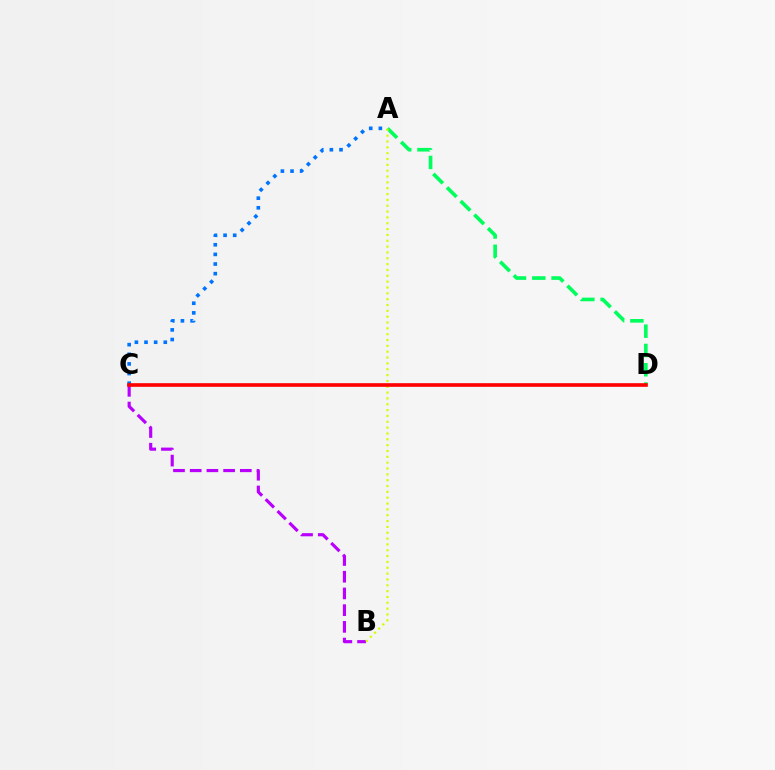{('B', 'C'): [{'color': '#b900ff', 'line_style': 'dashed', 'thickness': 2.27}], ('A', 'C'): [{'color': '#0074ff', 'line_style': 'dotted', 'thickness': 2.62}], ('A', 'D'): [{'color': '#00ff5c', 'line_style': 'dashed', 'thickness': 2.62}], ('A', 'B'): [{'color': '#d1ff00', 'line_style': 'dotted', 'thickness': 1.59}], ('C', 'D'): [{'color': '#ff0000', 'line_style': 'solid', 'thickness': 2.62}]}